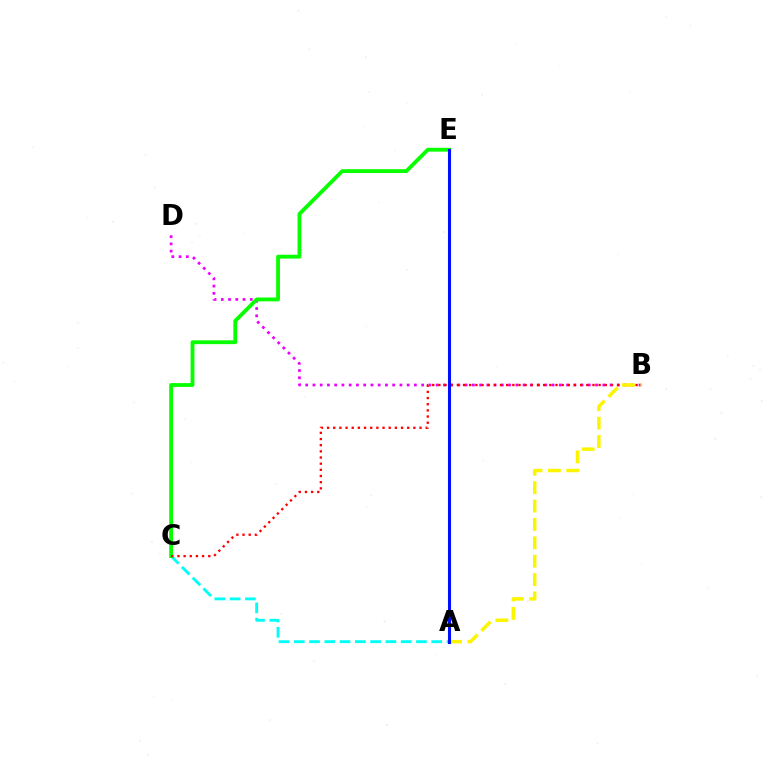{('A', 'C'): [{'color': '#00fff6', 'line_style': 'dashed', 'thickness': 2.08}], ('B', 'D'): [{'color': '#ee00ff', 'line_style': 'dotted', 'thickness': 1.97}], ('C', 'E'): [{'color': '#08ff00', 'line_style': 'solid', 'thickness': 2.76}], ('B', 'C'): [{'color': '#ff0000', 'line_style': 'dotted', 'thickness': 1.67}], ('A', 'B'): [{'color': '#fcf500', 'line_style': 'dashed', 'thickness': 2.5}], ('A', 'E'): [{'color': '#0010ff', 'line_style': 'solid', 'thickness': 2.21}]}